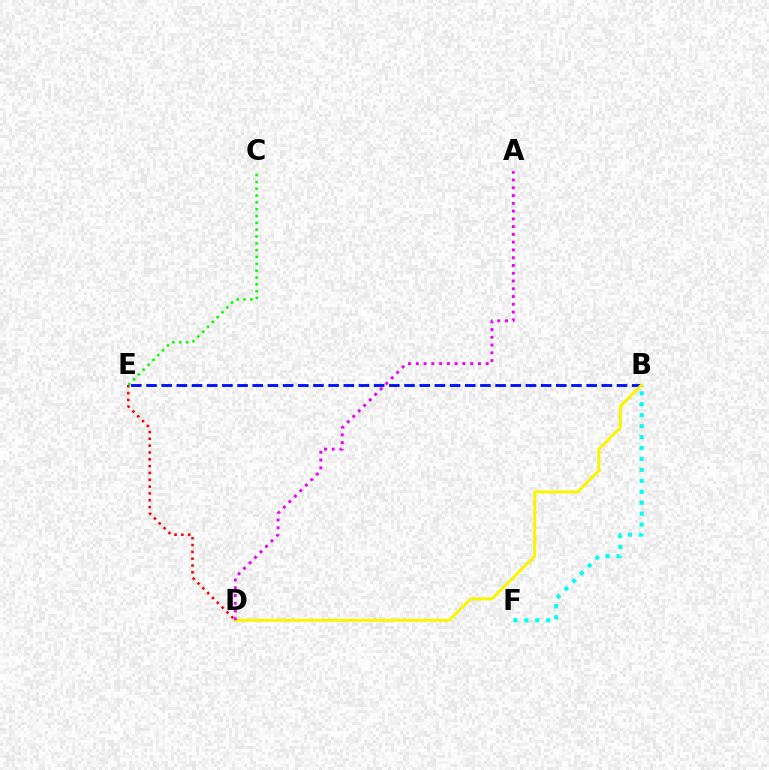{('B', 'E'): [{'color': '#0010ff', 'line_style': 'dashed', 'thickness': 2.06}], ('D', 'E'): [{'color': '#ff0000', 'line_style': 'dotted', 'thickness': 1.85}], ('B', 'D'): [{'color': '#fcf500', 'line_style': 'solid', 'thickness': 2.16}], ('B', 'F'): [{'color': '#00fff6', 'line_style': 'dotted', 'thickness': 2.97}], ('C', 'E'): [{'color': '#08ff00', 'line_style': 'dotted', 'thickness': 1.86}], ('A', 'D'): [{'color': '#ee00ff', 'line_style': 'dotted', 'thickness': 2.11}]}